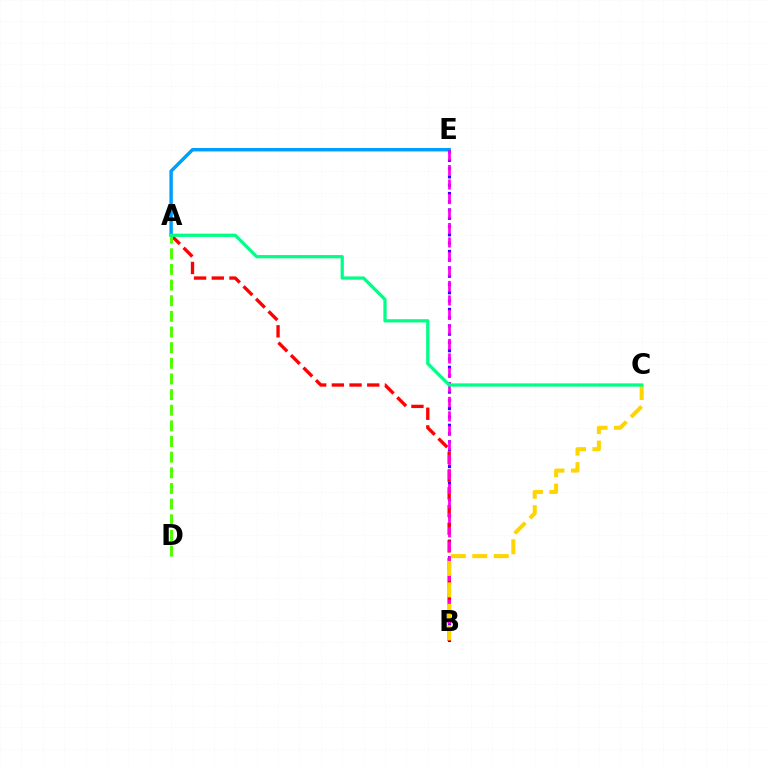{('A', 'E'): [{'color': '#009eff', 'line_style': 'solid', 'thickness': 2.47}], ('B', 'E'): [{'color': '#3700ff', 'line_style': 'dotted', 'thickness': 2.25}, {'color': '#ff00ed', 'line_style': 'dashed', 'thickness': 1.97}], ('A', 'B'): [{'color': '#ff0000', 'line_style': 'dashed', 'thickness': 2.4}], ('A', 'D'): [{'color': '#4fff00', 'line_style': 'dashed', 'thickness': 2.13}], ('B', 'C'): [{'color': '#ffd500', 'line_style': 'dashed', 'thickness': 2.92}], ('A', 'C'): [{'color': '#00ff86', 'line_style': 'solid', 'thickness': 2.34}]}